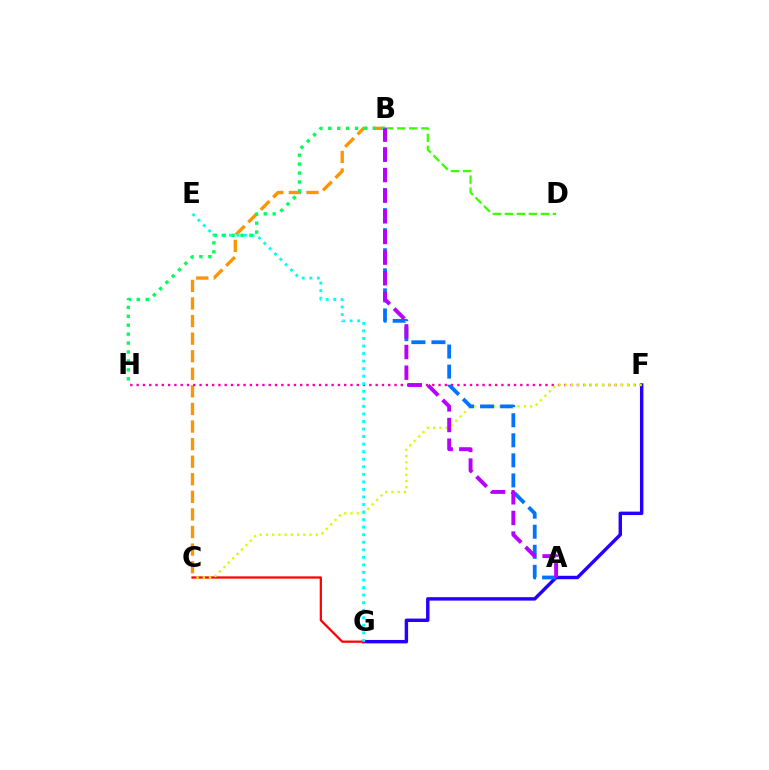{('F', 'G'): [{'color': '#2500ff', 'line_style': 'solid', 'thickness': 2.47}], ('C', 'G'): [{'color': '#ff0000', 'line_style': 'solid', 'thickness': 1.62}], ('B', 'C'): [{'color': '#ff9400', 'line_style': 'dashed', 'thickness': 2.39}], ('F', 'H'): [{'color': '#ff00ac', 'line_style': 'dotted', 'thickness': 1.71}], ('B', 'D'): [{'color': '#3dff00', 'line_style': 'dashed', 'thickness': 1.63}], ('C', 'F'): [{'color': '#d1ff00', 'line_style': 'dotted', 'thickness': 1.69}], ('A', 'B'): [{'color': '#0074ff', 'line_style': 'dashed', 'thickness': 2.72}, {'color': '#b900ff', 'line_style': 'dashed', 'thickness': 2.81}], ('E', 'G'): [{'color': '#00fff6', 'line_style': 'dotted', 'thickness': 2.05}], ('B', 'H'): [{'color': '#00ff5c', 'line_style': 'dotted', 'thickness': 2.43}]}